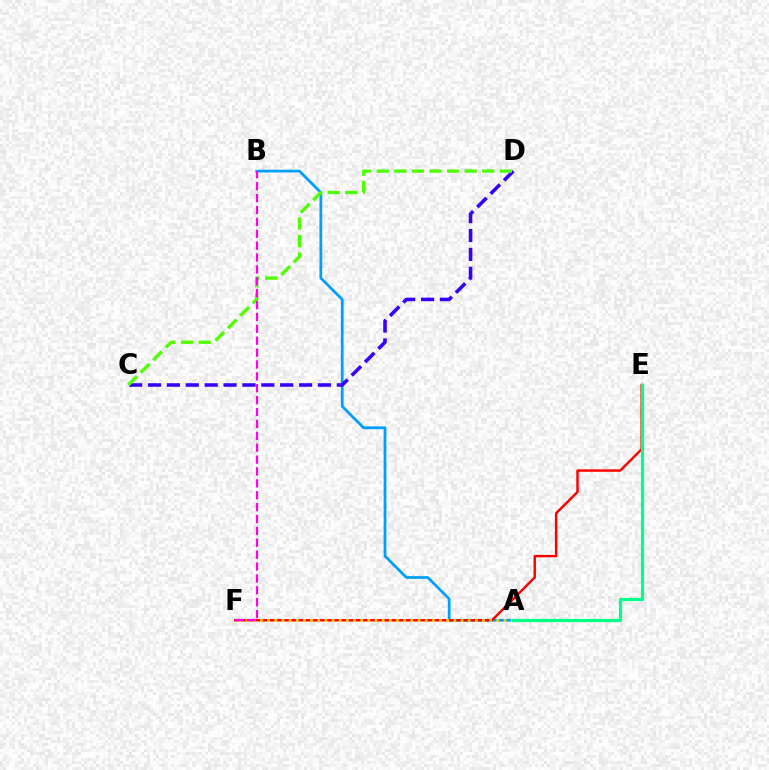{('A', 'B'): [{'color': '#009eff', 'line_style': 'solid', 'thickness': 1.97}], ('E', 'F'): [{'color': '#ff0000', 'line_style': 'solid', 'thickness': 1.76}], ('C', 'D'): [{'color': '#3700ff', 'line_style': 'dashed', 'thickness': 2.57}, {'color': '#4fff00', 'line_style': 'dashed', 'thickness': 2.39}], ('A', 'F'): [{'color': '#ffd500', 'line_style': 'dotted', 'thickness': 1.95}], ('A', 'E'): [{'color': '#00ff86', 'line_style': 'solid', 'thickness': 2.28}], ('B', 'F'): [{'color': '#ff00ed', 'line_style': 'dashed', 'thickness': 1.61}]}